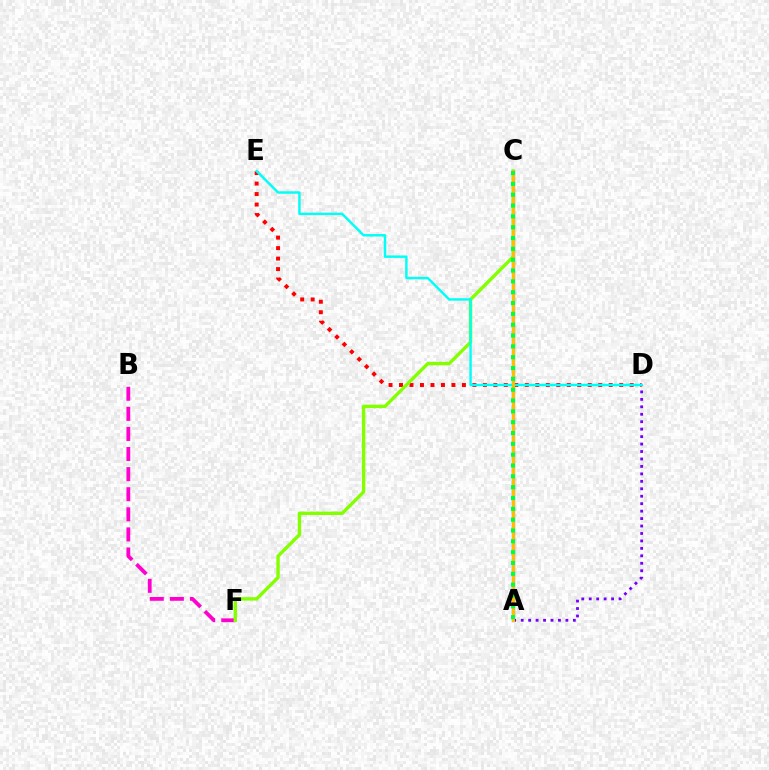{('D', 'E'): [{'color': '#ff0000', 'line_style': 'dotted', 'thickness': 2.85}, {'color': '#00fff6', 'line_style': 'solid', 'thickness': 1.76}], ('B', 'F'): [{'color': '#ff00cf', 'line_style': 'dashed', 'thickness': 2.73}], ('A', 'C'): [{'color': '#004bff', 'line_style': 'solid', 'thickness': 2.32}, {'color': '#ffbd00', 'line_style': 'solid', 'thickness': 2.17}, {'color': '#00ff39', 'line_style': 'dotted', 'thickness': 2.94}], ('A', 'D'): [{'color': '#7200ff', 'line_style': 'dotted', 'thickness': 2.02}], ('C', 'F'): [{'color': '#84ff00', 'line_style': 'solid', 'thickness': 2.43}]}